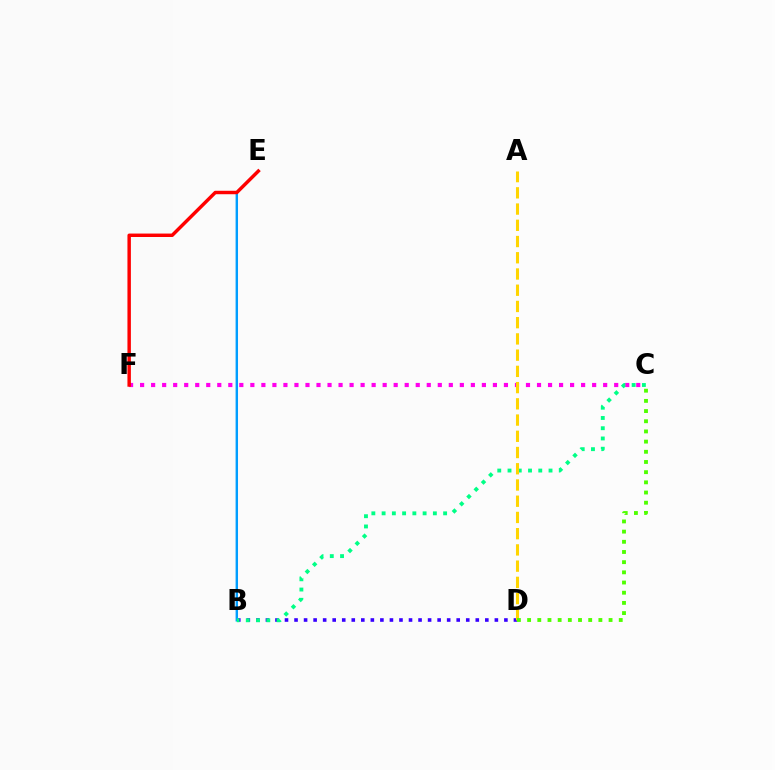{('C', 'F'): [{'color': '#ff00ed', 'line_style': 'dotted', 'thickness': 3.0}], ('B', 'D'): [{'color': '#3700ff', 'line_style': 'dotted', 'thickness': 2.59}], ('B', 'E'): [{'color': '#009eff', 'line_style': 'solid', 'thickness': 1.74}], ('B', 'C'): [{'color': '#00ff86', 'line_style': 'dotted', 'thickness': 2.79}], ('E', 'F'): [{'color': '#ff0000', 'line_style': 'solid', 'thickness': 2.48}], ('A', 'D'): [{'color': '#ffd500', 'line_style': 'dashed', 'thickness': 2.2}], ('C', 'D'): [{'color': '#4fff00', 'line_style': 'dotted', 'thickness': 2.77}]}